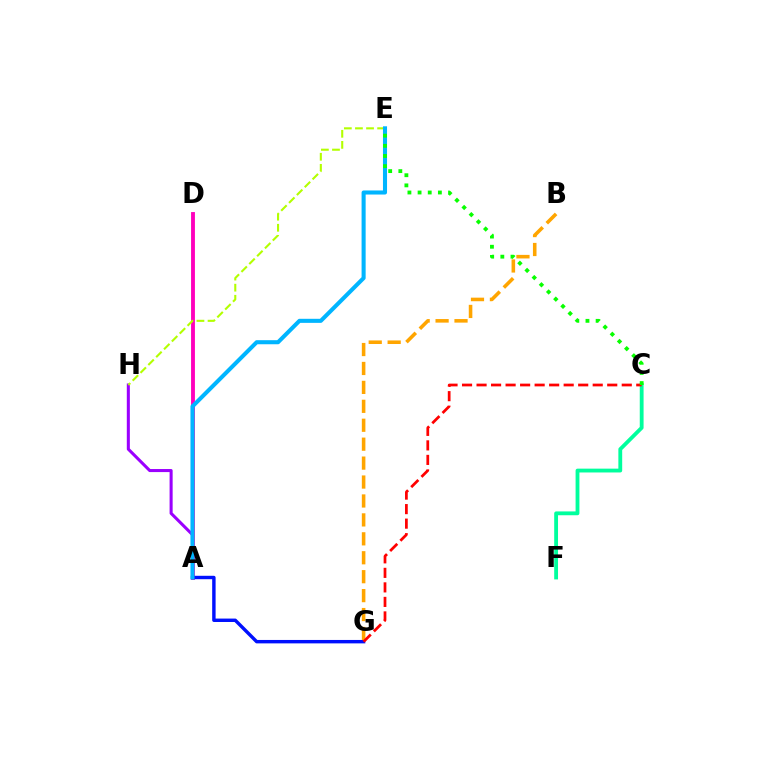{('A', 'D'): [{'color': '#ff00bd', 'line_style': 'solid', 'thickness': 2.78}], ('A', 'H'): [{'color': '#9b00ff', 'line_style': 'solid', 'thickness': 2.2}], ('A', 'G'): [{'color': '#0010ff', 'line_style': 'solid', 'thickness': 2.46}], ('C', 'F'): [{'color': '#00ff9d', 'line_style': 'solid', 'thickness': 2.75}], ('E', 'H'): [{'color': '#b3ff00', 'line_style': 'dashed', 'thickness': 1.51}], ('A', 'E'): [{'color': '#00b5ff', 'line_style': 'solid', 'thickness': 2.93}], ('B', 'G'): [{'color': '#ffa500', 'line_style': 'dashed', 'thickness': 2.57}], ('C', 'G'): [{'color': '#ff0000', 'line_style': 'dashed', 'thickness': 1.97}], ('C', 'E'): [{'color': '#08ff00', 'line_style': 'dotted', 'thickness': 2.76}]}